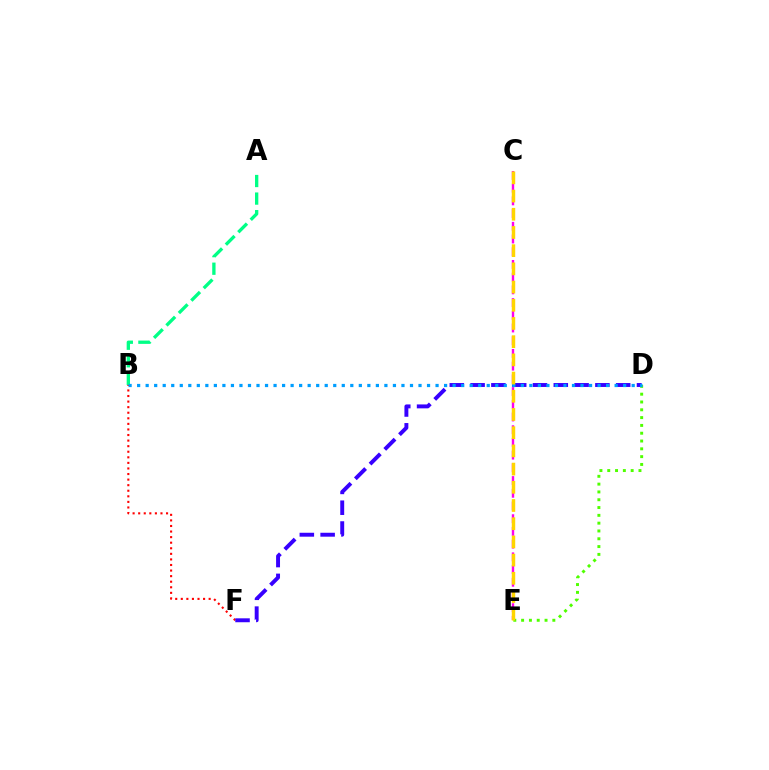{('C', 'E'): [{'color': '#ff00ed', 'line_style': 'dashed', 'thickness': 1.73}, {'color': '#ffd500', 'line_style': 'dashed', 'thickness': 2.47}], ('A', 'B'): [{'color': '#00ff86', 'line_style': 'dashed', 'thickness': 2.39}], ('D', 'E'): [{'color': '#4fff00', 'line_style': 'dotted', 'thickness': 2.12}], ('B', 'F'): [{'color': '#ff0000', 'line_style': 'dotted', 'thickness': 1.51}], ('D', 'F'): [{'color': '#3700ff', 'line_style': 'dashed', 'thickness': 2.83}], ('B', 'D'): [{'color': '#009eff', 'line_style': 'dotted', 'thickness': 2.32}]}